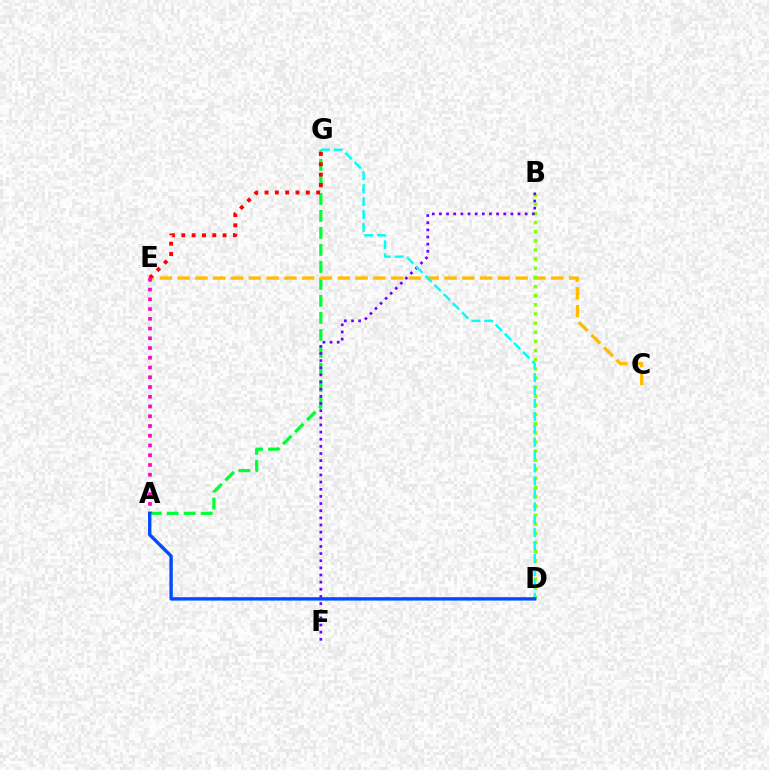{('A', 'G'): [{'color': '#00ff39', 'line_style': 'dashed', 'thickness': 2.31}], ('C', 'E'): [{'color': '#ffbd00', 'line_style': 'dashed', 'thickness': 2.42}], ('B', 'D'): [{'color': '#84ff00', 'line_style': 'dotted', 'thickness': 2.48}], ('E', 'G'): [{'color': '#ff0000', 'line_style': 'dotted', 'thickness': 2.8}], ('A', 'E'): [{'color': '#ff00cf', 'line_style': 'dotted', 'thickness': 2.65}], ('B', 'F'): [{'color': '#7200ff', 'line_style': 'dotted', 'thickness': 1.94}], ('D', 'G'): [{'color': '#00fff6', 'line_style': 'dashed', 'thickness': 1.76}], ('A', 'D'): [{'color': '#004bff', 'line_style': 'solid', 'thickness': 2.44}]}